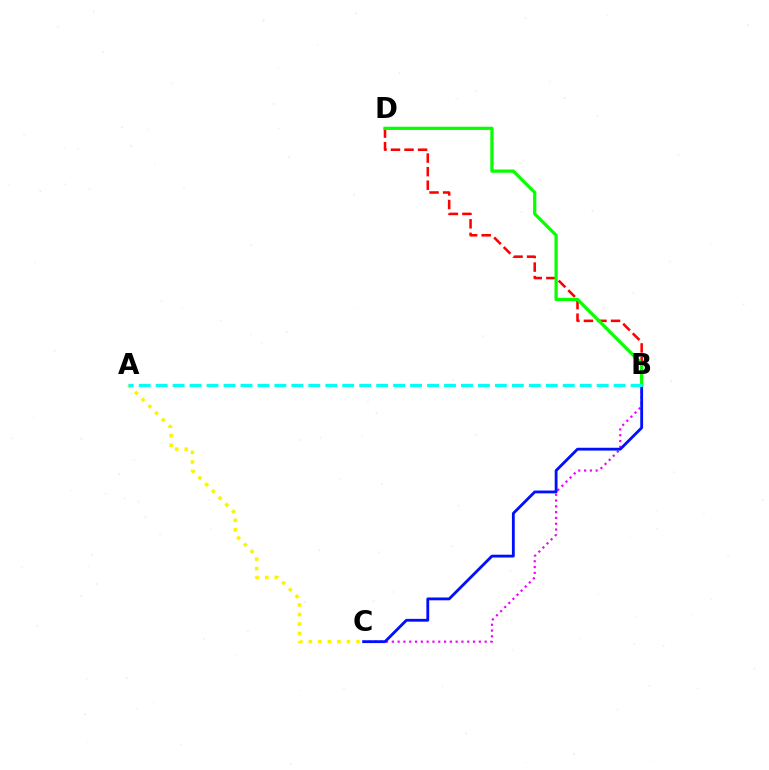{('B', 'C'): [{'color': '#ee00ff', 'line_style': 'dotted', 'thickness': 1.58}, {'color': '#0010ff', 'line_style': 'solid', 'thickness': 2.03}], ('A', 'C'): [{'color': '#fcf500', 'line_style': 'dotted', 'thickness': 2.59}], ('B', 'D'): [{'color': '#ff0000', 'line_style': 'dashed', 'thickness': 1.84}, {'color': '#08ff00', 'line_style': 'solid', 'thickness': 2.34}], ('A', 'B'): [{'color': '#00fff6', 'line_style': 'dashed', 'thickness': 2.3}]}